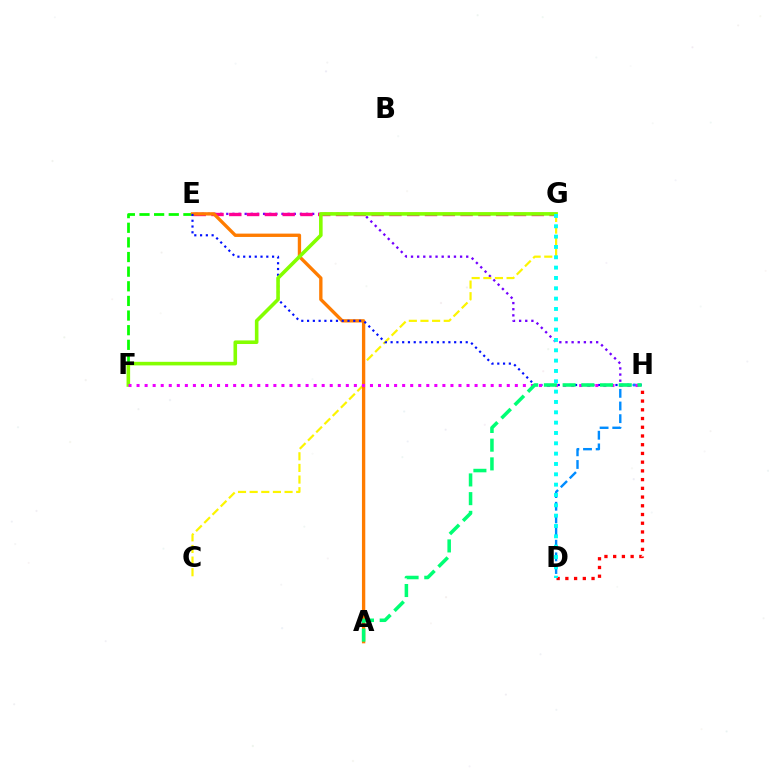{('E', 'H'): [{'color': '#7200ff', 'line_style': 'dotted', 'thickness': 1.67}, {'color': '#0010ff', 'line_style': 'dotted', 'thickness': 1.57}], ('C', 'G'): [{'color': '#fcf500', 'line_style': 'dashed', 'thickness': 1.58}], ('E', 'G'): [{'color': '#ff0094', 'line_style': 'dashed', 'thickness': 2.42}], ('E', 'F'): [{'color': '#08ff00', 'line_style': 'dashed', 'thickness': 1.99}], ('D', 'H'): [{'color': '#ff0000', 'line_style': 'dotted', 'thickness': 2.37}, {'color': '#008cff', 'line_style': 'dashed', 'thickness': 1.72}], ('A', 'E'): [{'color': '#ff7c00', 'line_style': 'solid', 'thickness': 2.4}], ('F', 'G'): [{'color': '#84ff00', 'line_style': 'solid', 'thickness': 2.58}], ('F', 'H'): [{'color': '#ee00ff', 'line_style': 'dotted', 'thickness': 2.19}], ('A', 'H'): [{'color': '#00ff74', 'line_style': 'dashed', 'thickness': 2.54}], ('D', 'G'): [{'color': '#00fff6', 'line_style': 'dotted', 'thickness': 2.81}]}